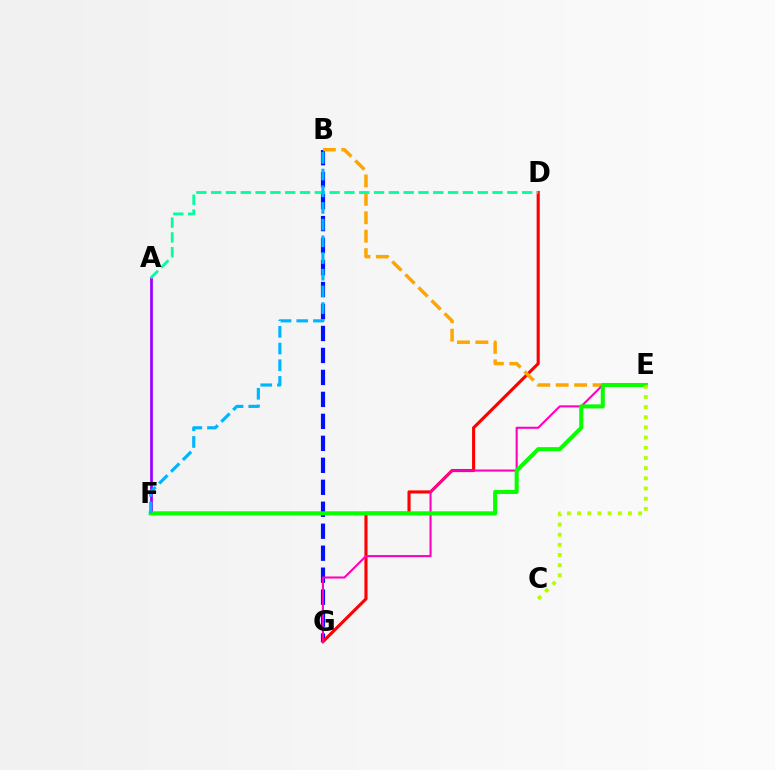{('B', 'G'): [{'color': '#0010ff', 'line_style': 'dashed', 'thickness': 2.99}], ('A', 'F'): [{'color': '#9b00ff', 'line_style': 'solid', 'thickness': 1.98}], ('D', 'G'): [{'color': '#ff0000', 'line_style': 'solid', 'thickness': 2.24}], ('B', 'E'): [{'color': '#ffa500', 'line_style': 'dashed', 'thickness': 2.5}], ('A', 'D'): [{'color': '#00ff9d', 'line_style': 'dashed', 'thickness': 2.01}], ('E', 'G'): [{'color': '#ff00bd', 'line_style': 'solid', 'thickness': 1.51}], ('E', 'F'): [{'color': '#08ff00', 'line_style': 'solid', 'thickness': 2.93}], ('B', 'F'): [{'color': '#00b5ff', 'line_style': 'dashed', 'thickness': 2.27}], ('C', 'E'): [{'color': '#b3ff00', 'line_style': 'dotted', 'thickness': 2.76}]}